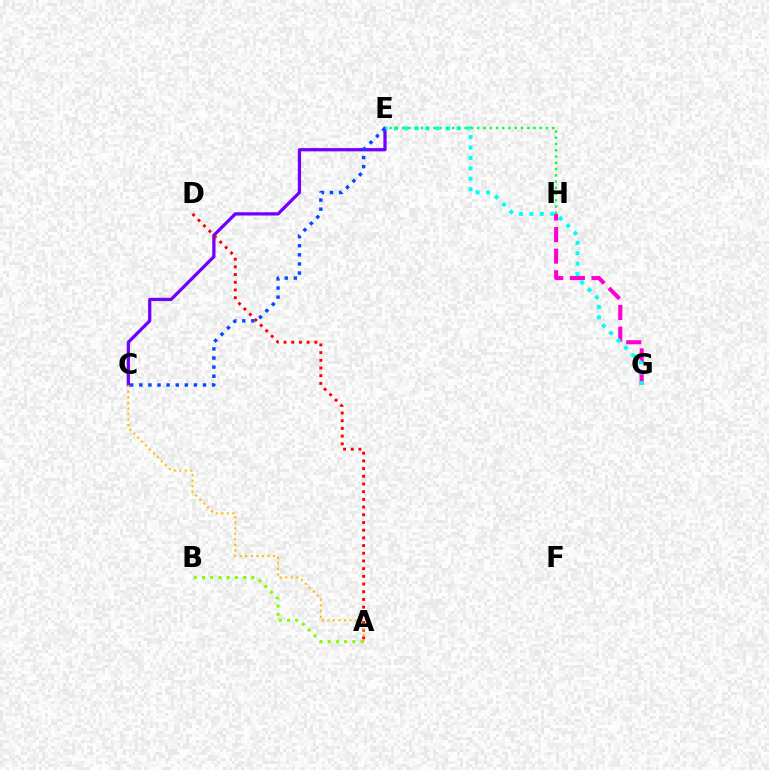{('A', 'B'): [{'color': '#84ff00', 'line_style': 'dotted', 'thickness': 2.24}], ('C', 'E'): [{'color': '#7200ff', 'line_style': 'solid', 'thickness': 2.34}, {'color': '#004bff', 'line_style': 'dotted', 'thickness': 2.47}], ('A', 'D'): [{'color': '#ff0000', 'line_style': 'dotted', 'thickness': 2.09}], ('G', 'H'): [{'color': '#ff00cf', 'line_style': 'dashed', 'thickness': 2.93}], ('E', 'G'): [{'color': '#00fff6', 'line_style': 'dotted', 'thickness': 2.83}], ('E', 'H'): [{'color': '#00ff39', 'line_style': 'dotted', 'thickness': 1.7}], ('A', 'C'): [{'color': '#ffbd00', 'line_style': 'dotted', 'thickness': 1.51}]}